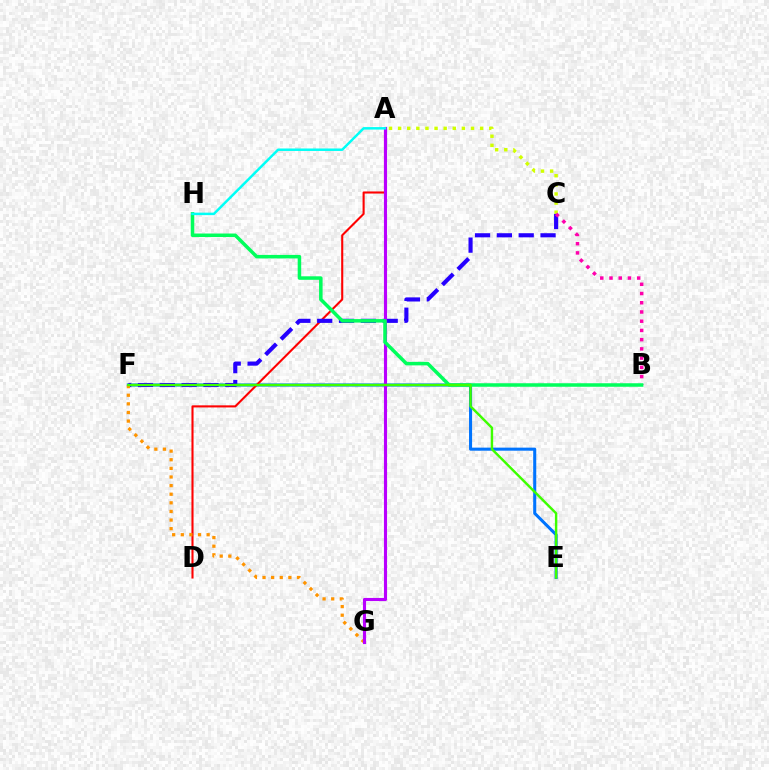{('A', 'C'): [{'color': '#d1ff00', 'line_style': 'dotted', 'thickness': 2.48}], ('E', 'F'): [{'color': '#0074ff', 'line_style': 'solid', 'thickness': 2.2}, {'color': '#3dff00', 'line_style': 'solid', 'thickness': 1.74}], ('A', 'D'): [{'color': '#ff0000', 'line_style': 'solid', 'thickness': 1.5}], ('C', 'F'): [{'color': '#2500ff', 'line_style': 'dashed', 'thickness': 2.97}], ('B', 'C'): [{'color': '#ff00ac', 'line_style': 'dotted', 'thickness': 2.51}], ('F', 'G'): [{'color': '#ff9400', 'line_style': 'dotted', 'thickness': 2.34}], ('A', 'G'): [{'color': '#b900ff', 'line_style': 'solid', 'thickness': 2.24}], ('B', 'H'): [{'color': '#00ff5c', 'line_style': 'solid', 'thickness': 2.53}], ('A', 'H'): [{'color': '#00fff6', 'line_style': 'solid', 'thickness': 1.79}]}